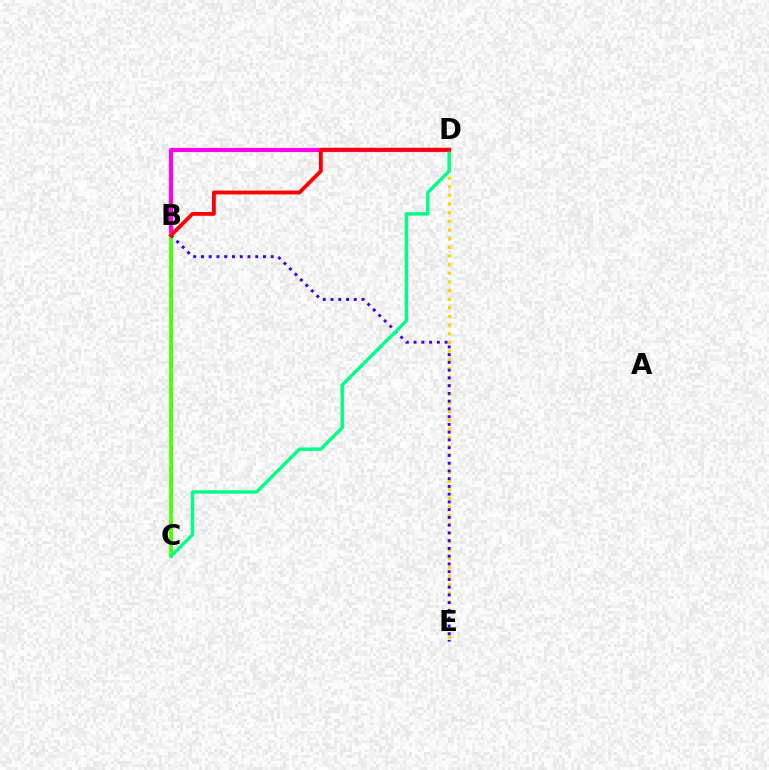{('B', 'C'): [{'color': '#009eff', 'line_style': 'dashed', 'thickness': 1.97}, {'color': '#4fff00', 'line_style': 'solid', 'thickness': 2.73}], ('B', 'D'): [{'color': '#ff00ed', 'line_style': 'solid', 'thickness': 2.98}, {'color': '#ff0000', 'line_style': 'solid', 'thickness': 2.74}], ('D', 'E'): [{'color': '#ffd500', 'line_style': 'dotted', 'thickness': 2.35}], ('B', 'E'): [{'color': '#3700ff', 'line_style': 'dotted', 'thickness': 2.11}], ('C', 'D'): [{'color': '#00ff86', 'line_style': 'solid', 'thickness': 2.46}]}